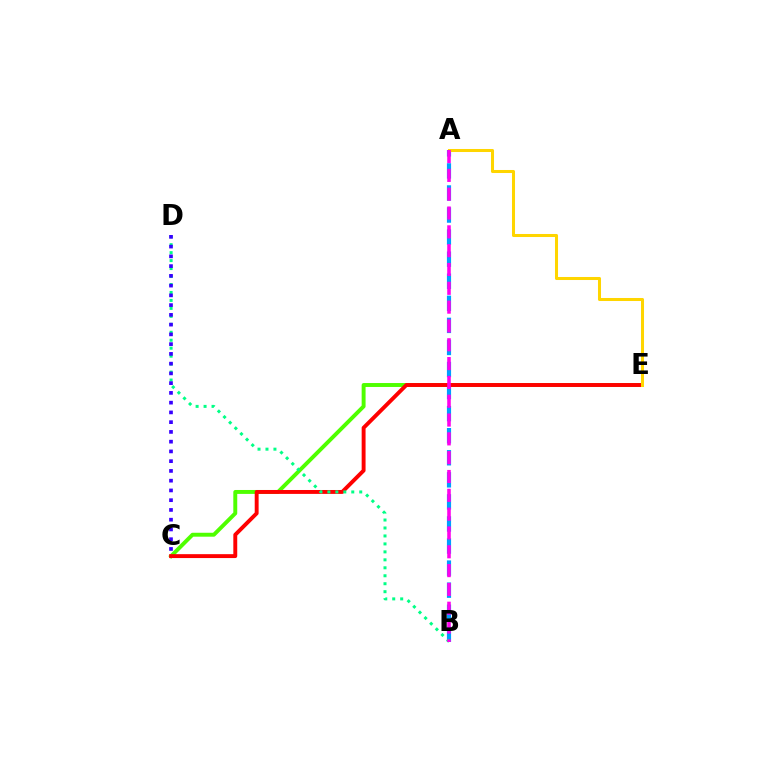{('C', 'E'): [{'color': '#4fff00', 'line_style': 'solid', 'thickness': 2.83}, {'color': '#ff0000', 'line_style': 'solid', 'thickness': 2.81}], ('A', 'B'): [{'color': '#009eff', 'line_style': 'dashed', 'thickness': 3.0}, {'color': '#ff00ed', 'line_style': 'dashed', 'thickness': 2.56}], ('B', 'D'): [{'color': '#00ff86', 'line_style': 'dotted', 'thickness': 2.16}], ('A', 'E'): [{'color': '#ffd500', 'line_style': 'solid', 'thickness': 2.18}], ('C', 'D'): [{'color': '#3700ff', 'line_style': 'dotted', 'thickness': 2.65}]}